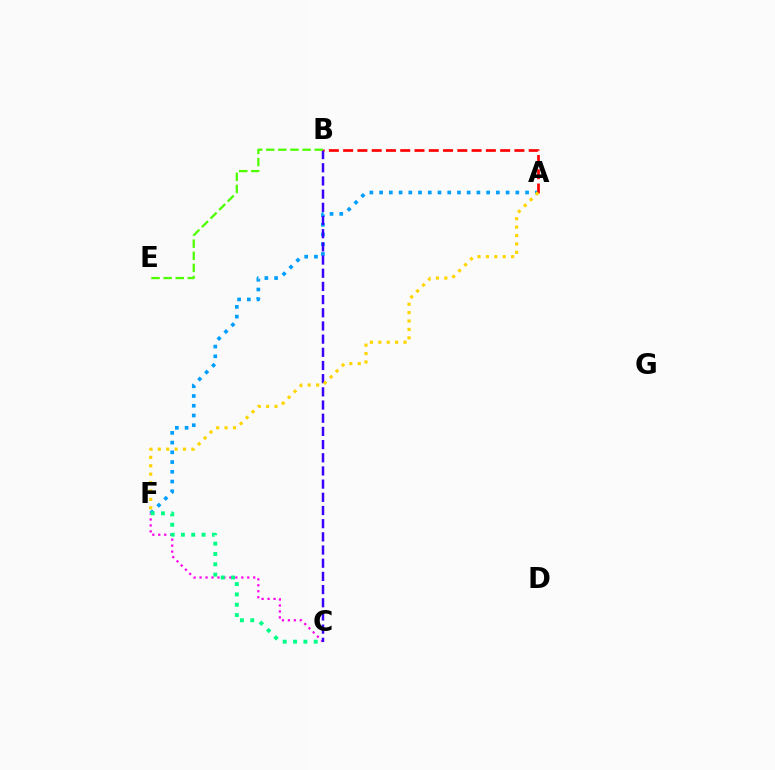{('A', 'F'): [{'color': '#009eff', 'line_style': 'dotted', 'thickness': 2.64}, {'color': '#ffd500', 'line_style': 'dotted', 'thickness': 2.28}], ('C', 'F'): [{'color': '#ff00ed', 'line_style': 'dotted', 'thickness': 1.62}, {'color': '#00ff86', 'line_style': 'dotted', 'thickness': 2.81}], ('B', 'C'): [{'color': '#3700ff', 'line_style': 'dashed', 'thickness': 1.79}], ('B', 'E'): [{'color': '#4fff00', 'line_style': 'dashed', 'thickness': 1.64}], ('A', 'B'): [{'color': '#ff0000', 'line_style': 'dashed', 'thickness': 1.94}]}